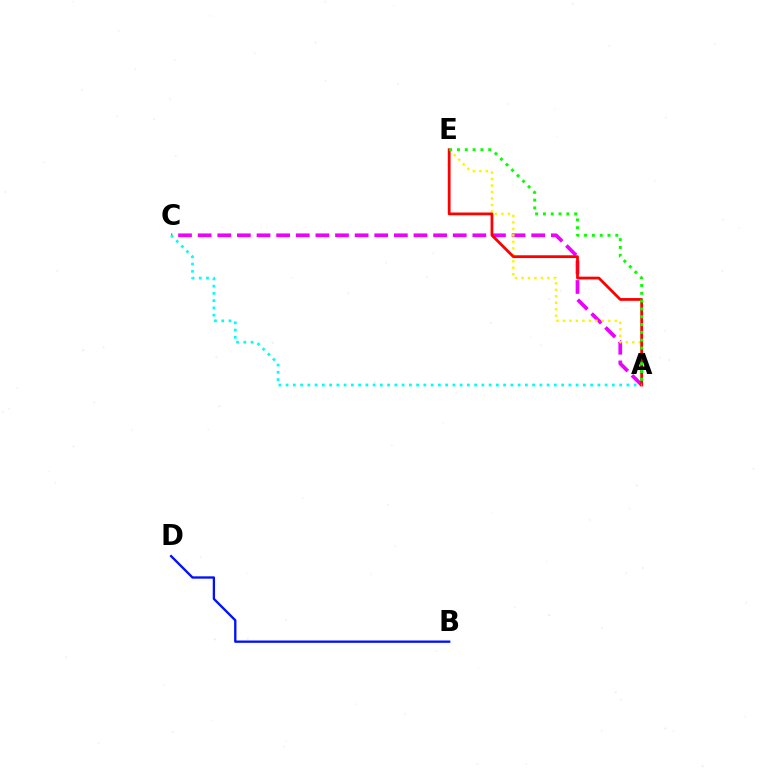{('A', 'C'): [{'color': '#ee00ff', 'line_style': 'dashed', 'thickness': 2.67}, {'color': '#00fff6', 'line_style': 'dotted', 'thickness': 1.97}], ('A', 'E'): [{'color': '#fcf500', 'line_style': 'dotted', 'thickness': 1.76}, {'color': '#ff0000', 'line_style': 'solid', 'thickness': 2.0}, {'color': '#08ff00', 'line_style': 'dotted', 'thickness': 2.12}], ('B', 'D'): [{'color': '#0010ff', 'line_style': 'solid', 'thickness': 1.67}]}